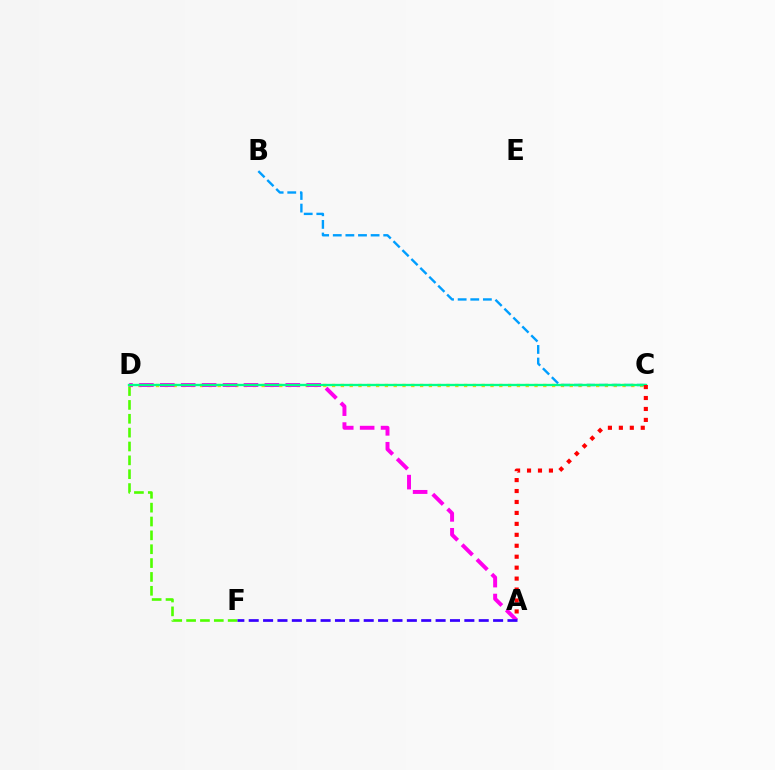{('D', 'F'): [{'color': '#4fff00', 'line_style': 'dashed', 'thickness': 1.88}], ('C', 'D'): [{'color': '#ffd500', 'line_style': 'dotted', 'thickness': 2.39}, {'color': '#00ff86', 'line_style': 'solid', 'thickness': 1.68}], ('A', 'D'): [{'color': '#ff00ed', 'line_style': 'dashed', 'thickness': 2.84}], ('B', 'C'): [{'color': '#009eff', 'line_style': 'dashed', 'thickness': 1.71}], ('A', 'F'): [{'color': '#3700ff', 'line_style': 'dashed', 'thickness': 1.95}], ('A', 'C'): [{'color': '#ff0000', 'line_style': 'dotted', 'thickness': 2.97}]}